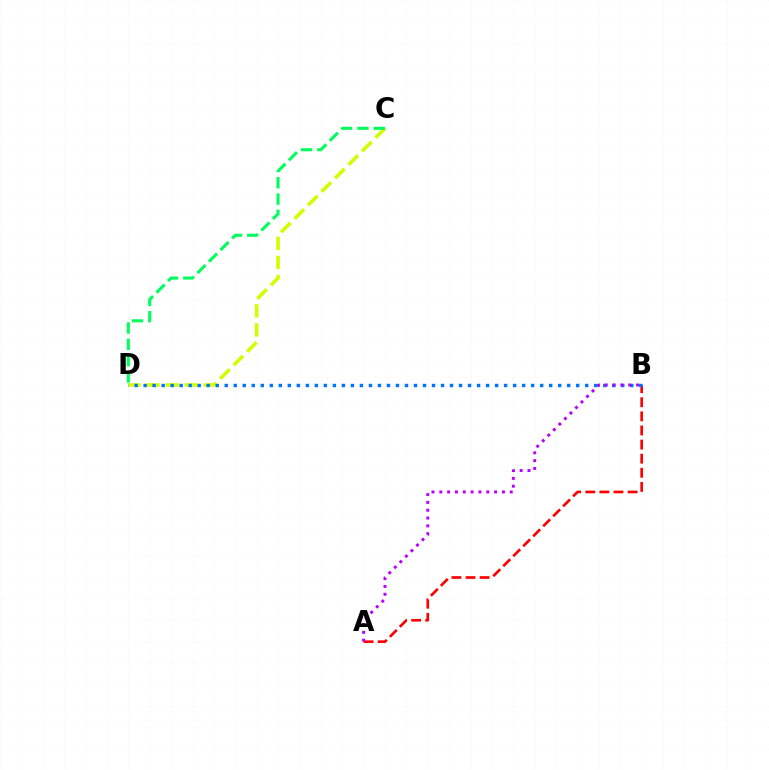{('A', 'B'): [{'color': '#ff0000', 'line_style': 'dashed', 'thickness': 1.92}, {'color': '#b900ff', 'line_style': 'dotted', 'thickness': 2.13}], ('C', 'D'): [{'color': '#d1ff00', 'line_style': 'dashed', 'thickness': 2.59}, {'color': '#00ff5c', 'line_style': 'dashed', 'thickness': 2.22}], ('B', 'D'): [{'color': '#0074ff', 'line_style': 'dotted', 'thickness': 2.45}]}